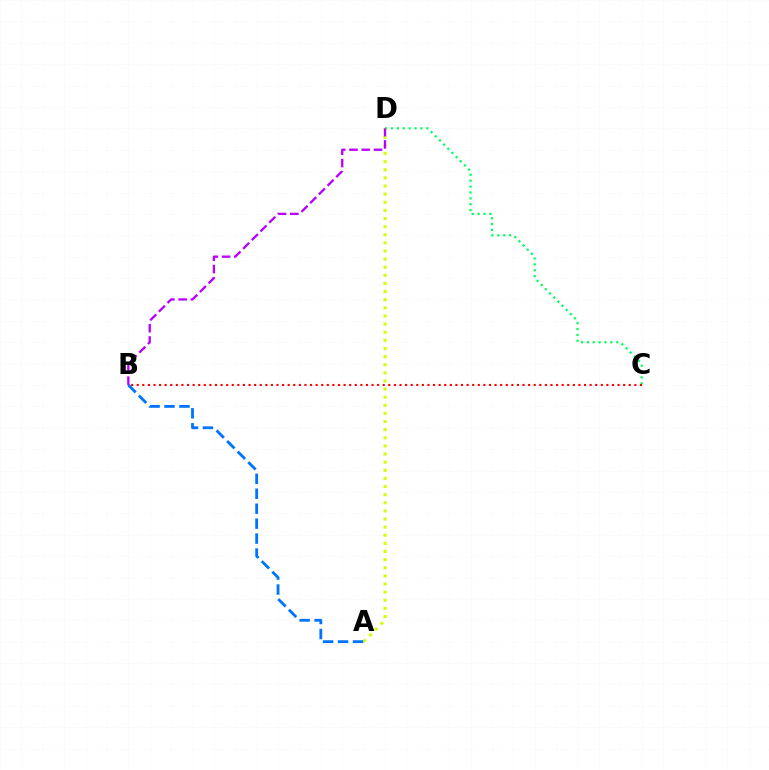{('C', 'D'): [{'color': '#00ff5c', 'line_style': 'dotted', 'thickness': 1.6}], ('B', 'C'): [{'color': '#ff0000', 'line_style': 'dotted', 'thickness': 1.52}], ('A', 'D'): [{'color': '#d1ff00', 'line_style': 'dotted', 'thickness': 2.21}], ('B', 'D'): [{'color': '#b900ff', 'line_style': 'dashed', 'thickness': 1.67}], ('A', 'B'): [{'color': '#0074ff', 'line_style': 'dashed', 'thickness': 2.03}]}